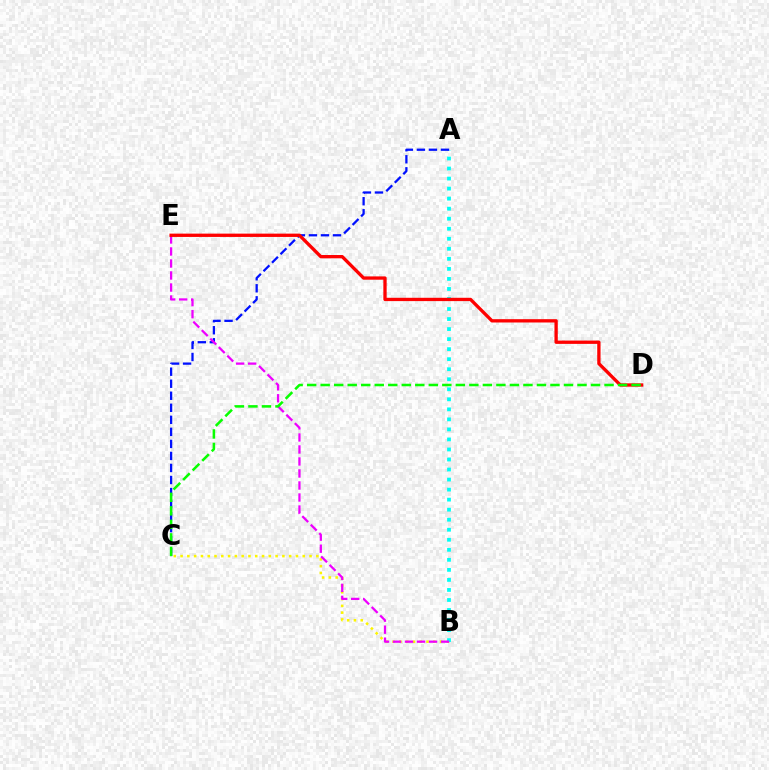{('B', 'C'): [{'color': '#fcf500', 'line_style': 'dotted', 'thickness': 1.84}], ('A', 'B'): [{'color': '#00fff6', 'line_style': 'dotted', 'thickness': 2.73}], ('A', 'C'): [{'color': '#0010ff', 'line_style': 'dashed', 'thickness': 1.63}], ('B', 'E'): [{'color': '#ee00ff', 'line_style': 'dashed', 'thickness': 1.63}], ('D', 'E'): [{'color': '#ff0000', 'line_style': 'solid', 'thickness': 2.39}], ('C', 'D'): [{'color': '#08ff00', 'line_style': 'dashed', 'thickness': 1.84}]}